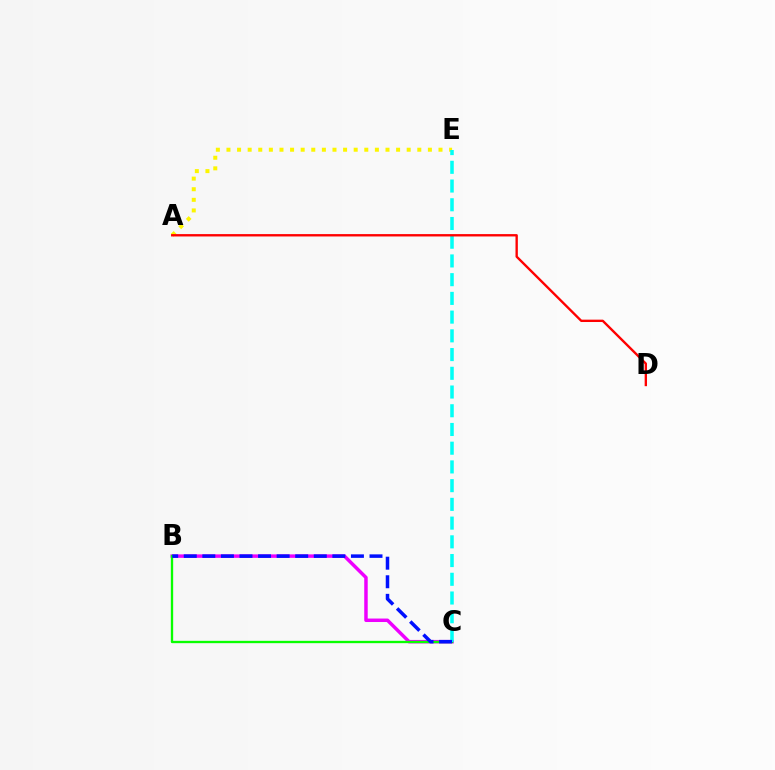{('A', 'E'): [{'color': '#fcf500', 'line_style': 'dotted', 'thickness': 2.88}], ('B', 'C'): [{'color': '#ee00ff', 'line_style': 'solid', 'thickness': 2.5}, {'color': '#08ff00', 'line_style': 'solid', 'thickness': 1.68}, {'color': '#0010ff', 'line_style': 'dashed', 'thickness': 2.52}], ('C', 'E'): [{'color': '#00fff6', 'line_style': 'dashed', 'thickness': 2.54}], ('A', 'D'): [{'color': '#ff0000', 'line_style': 'solid', 'thickness': 1.7}]}